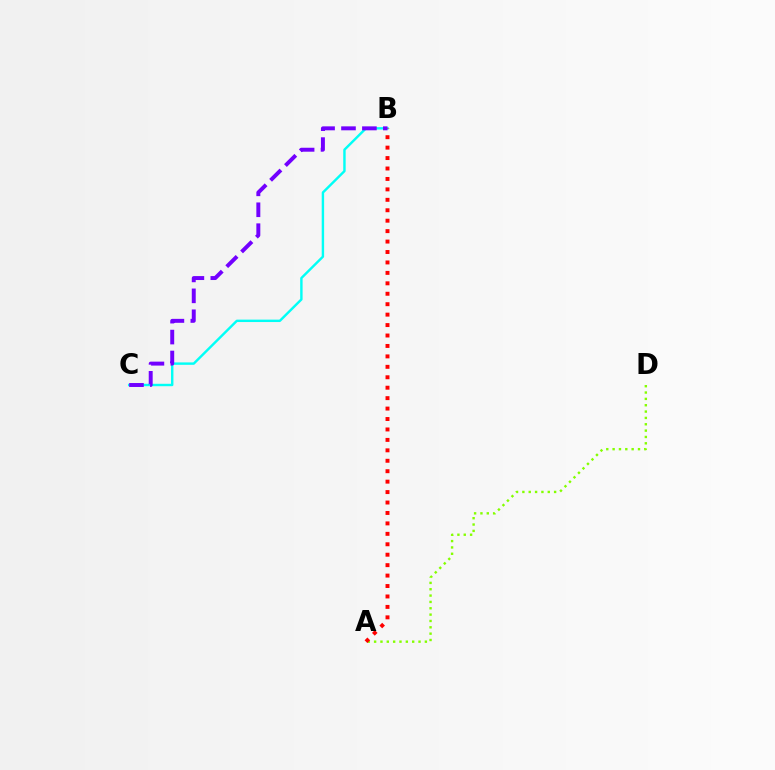{('B', 'C'): [{'color': '#00fff6', 'line_style': 'solid', 'thickness': 1.74}, {'color': '#7200ff', 'line_style': 'dashed', 'thickness': 2.84}], ('A', 'D'): [{'color': '#84ff00', 'line_style': 'dotted', 'thickness': 1.72}], ('A', 'B'): [{'color': '#ff0000', 'line_style': 'dotted', 'thickness': 2.84}]}